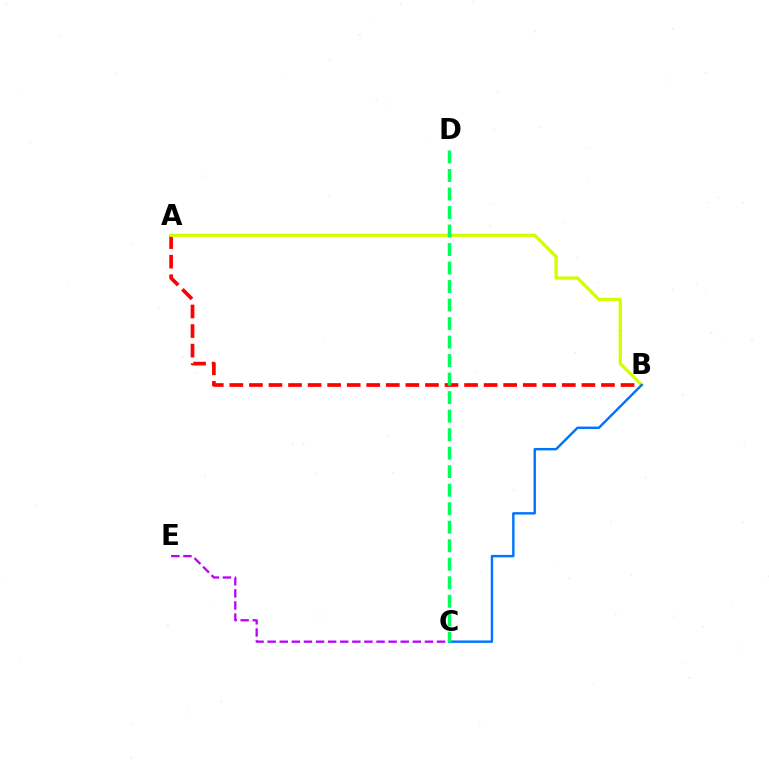{('C', 'E'): [{'color': '#b900ff', 'line_style': 'dashed', 'thickness': 1.64}], ('A', 'B'): [{'color': '#ff0000', 'line_style': 'dashed', 'thickness': 2.66}, {'color': '#d1ff00', 'line_style': 'solid', 'thickness': 2.36}], ('B', 'C'): [{'color': '#0074ff', 'line_style': 'solid', 'thickness': 1.75}], ('C', 'D'): [{'color': '#00ff5c', 'line_style': 'dashed', 'thickness': 2.51}]}